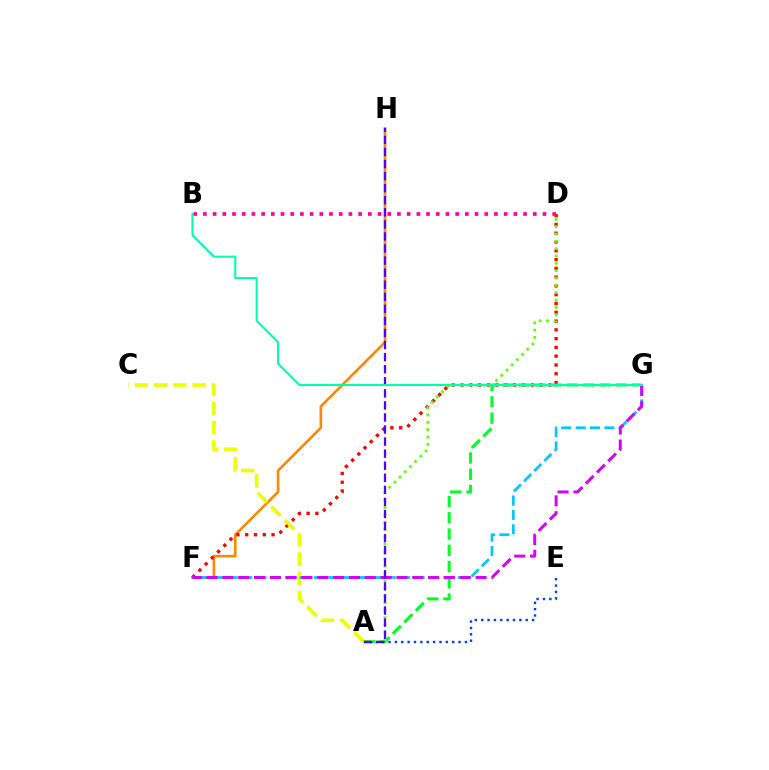{('F', 'H'): [{'color': '#ff8800', 'line_style': 'solid', 'thickness': 1.89}], ('A', 'E'): [{'color': '#003fff', 'line_style': 'dotted', 'thickness': 1.73}], ('D', 'F'): [{'color': '#ff0000', 'line_style': 'dotted', 'thickness': 2.39}], ('A', 'C'): [{'color': '#eeff00', 'line_style': 'dashed', 'thickness': 2.61}], ('A', 'G'): [{'color': '#00ff27', 'line_style': 'dashed', 'thickness': 2.21}], ('B', 'D'): [{'color': '#ff00a0', 'line_style': 'dotted', 'thickness': 2.64}], ('A', 'D'): [{'color': '#66ff00', 'line_style': 'dotted', 'thickness': 2.0}], ('F', 'G'): [{'color': '#00c7ff', 'line_style': 'dashed', 'thickness': 1.95}, {'color': '#d600ff', 'line_style': 'dashed', 'thickness': 2.15}], ('A', 'H'): [{'color': '#4f00ff', 'line_style': 'dashed', 'thickness': 1.64}], ('B', 'G'): [{'color': '#00ffaf', 'line_style': 'solid', 'thickness': 1.51}]}